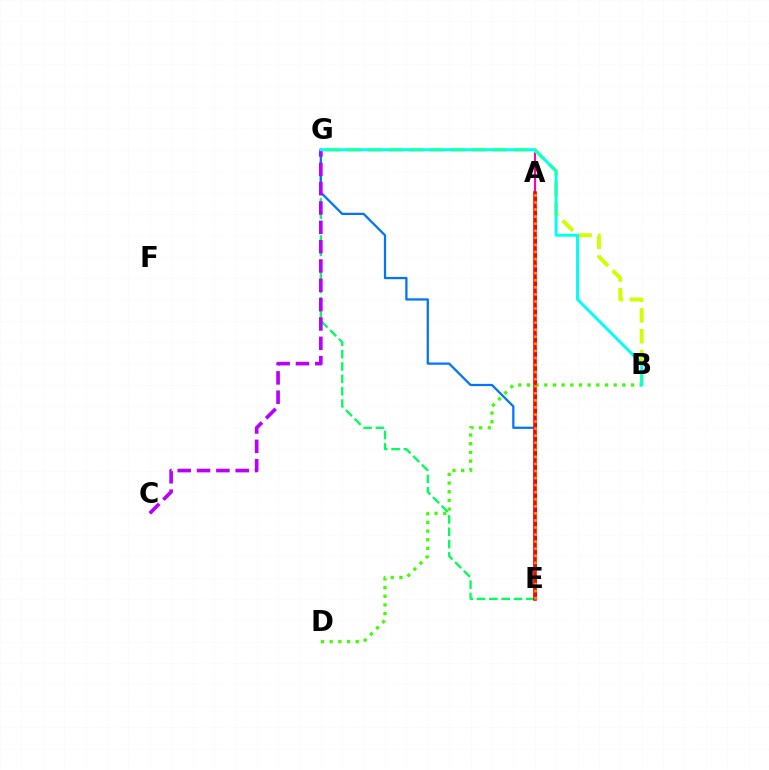{('E', 'G'): [{'color': '#00ff5c', 'line_style': 'dashed', 'thickness': 1.68}, {'color': '#0074ff', 'line_style': 'solid', 'thickness': 1.62}], ('A', 'G'): [{'color': '#ff00ac', 'line_style': 'solid', 'thickness': 1.5}], ('A', 'E'): [{'color': '#2500ff', 'line_style': 'dashed', 'thickness': 1.92}, {'color': '#ff0000', 'line_style': 'solid', 'thickness': 2.59}, {'color': '#ff9400', 'line_style': 'dotted', 'thickness': 1.92}], ('C', 'G'): [{'color': '#b900ff', 'line_style': 'dashed', 'thickness': 2.63}], ('B', 'G'): [{'color': '#d1ff00', 'line_style': 'dashed', 'thickness': 2.82}, {'color': '#00fff6', 'line_style': 'solid', 'thickness': 2.12}], ('B', 'D'): [{'color': '#3dff00', 'line_style': 'dotted', 'thickness': 2.36}]}